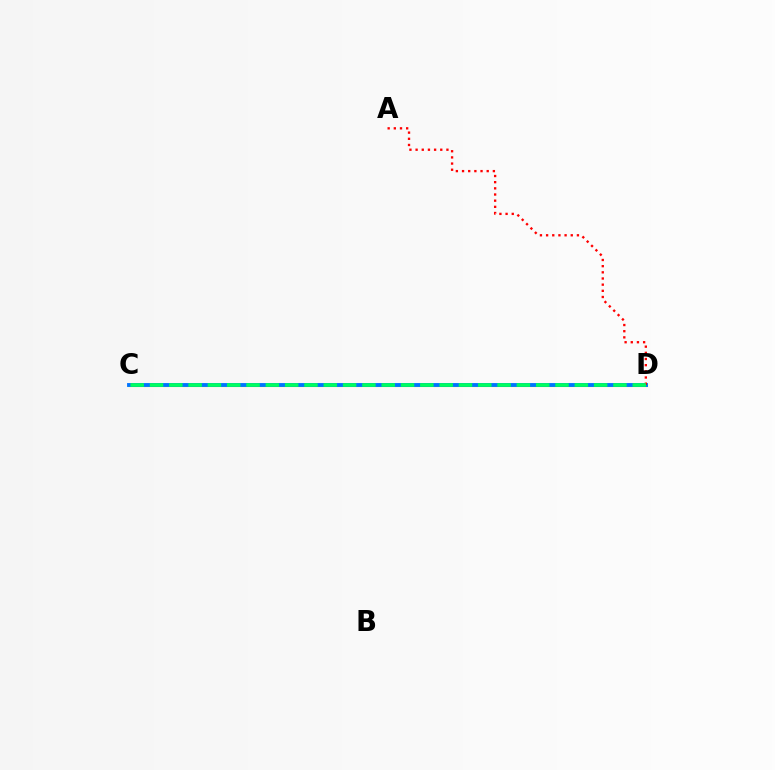{('C', 'D'): [{'color': '#b900ff', 'line_style': 'dotted', 'thickness': 1.71}, {'color': '#d1ff00', 'line_style': 'solid', 'thickness': 2.25}, {'color': '#0074ff', 'line_style': 'solid', 'thickness': 2.78}, {'color': '#00ff5c', 'line_style': 'dashed', 'thickness': 2.62}], ('A', 'D'): [{'color': '#ff0000', 'line_style': 'dotted', 'thickness': 1.68}]}